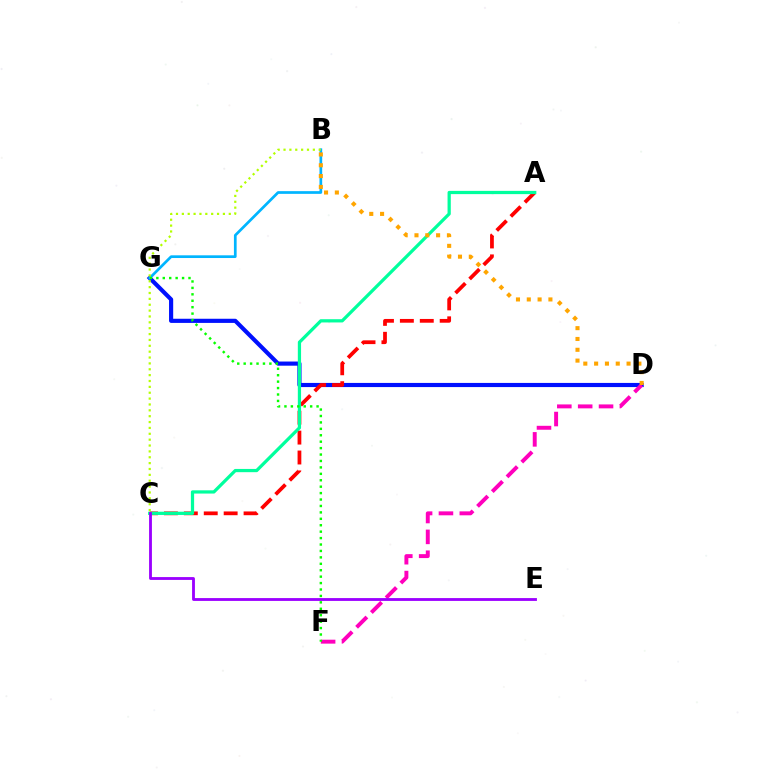{('D', 'G'): [{'color': '#0010ff', 'line_style': 'solid', 'thickness': 2.99}], ('B', 'G'): [{'color': '#00b5ff', 'line_style': 'solid', 'thickness': 1.95}], ('A', 'C'): [{'color': '#ff0000', 'line_style': 'dashed', 'thickness': 2.71}, {'color': '#00ff9d', 'line_style': 'solid', 'thickness': 2.33}], ('D', 'F'): [{'color': '#ff00bd', 'line_style': 'dashed', 'thickness': 2.83}], ('F', 'G'): [{'color': '#08ff00', 'line_style': 'dotted', 'thickness': 1.75}], ('B', 'D'): [{'color': '#ffa500', 'line_style': 'dotted', 'thickness': 2.94}], ('B', 'C'): [{'color': '#b3ff00', 'line_style': 'dotted', 'thickness': 1.59}], ('C', 'E'): [{'color': '#9b00ff', 'line_style': 'solid', 'thickness': 2.04}]}